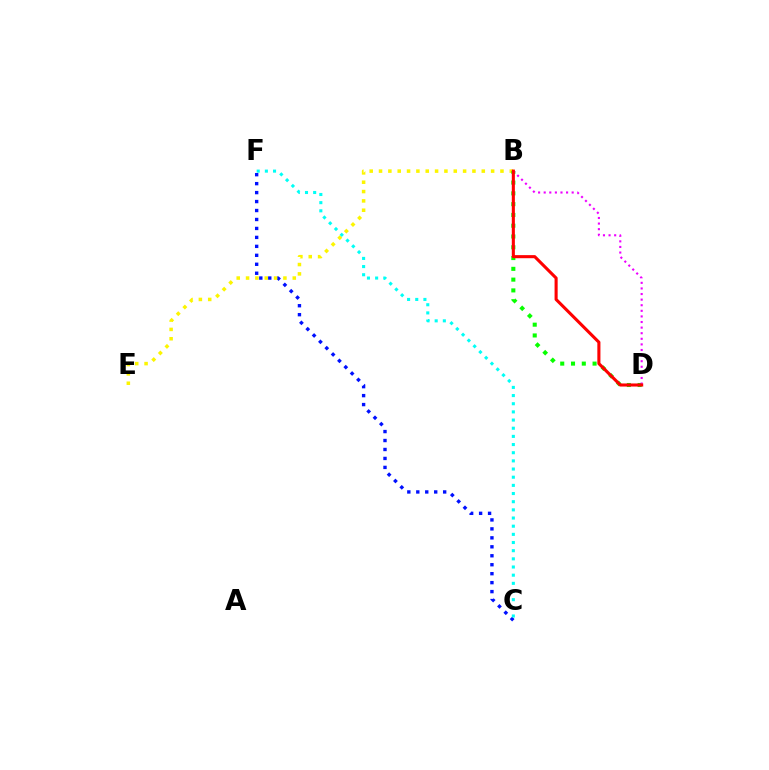{('C', 'F'): [{'color': '#0010ff', 'line_style': 'dotted', 'thickness': 2.43}, {'color': '#00fff6', 'line_style': 'dotted', 'thickness': 2.22}], ('B', 'E'): [{'color': '#fcf500', 'line_style': 'dotted', 'thickness': 2.54}], ('B', 'D'): [{'color': '#08ff00', 'line_style': 'dotted', 'thickness': 2.93}, {'color': '#ee00ff', 'line_style': 'dotted', 'thickness': 1.52}, {'color': '#ff0000', 'line_style': 'solid', 'thickness': 2.22}]}